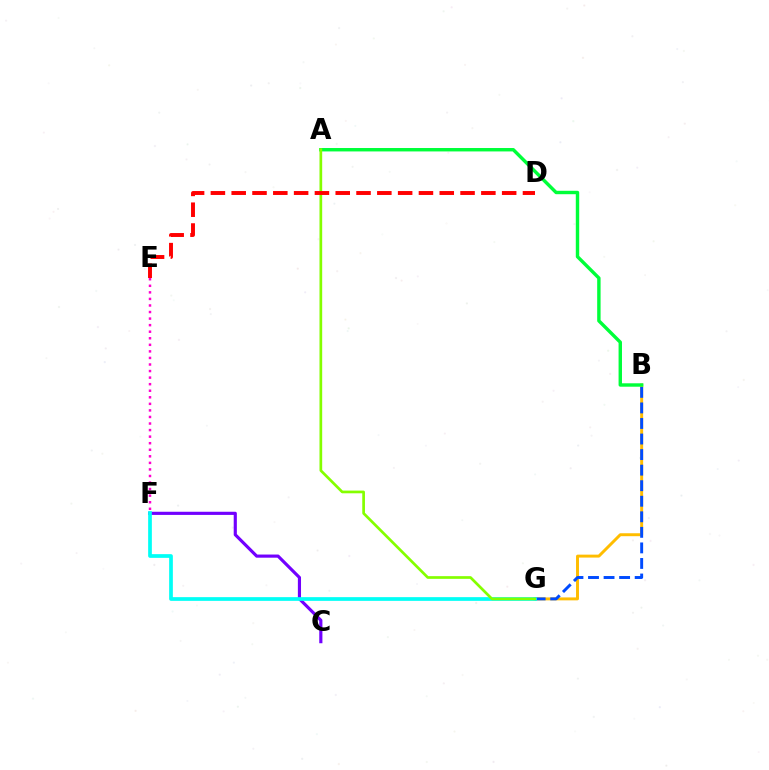{('C', 'F'): [{'color': '#7200ff', 'line_style': 'solid', 'thickness': 2.27}], ('E', 'F'): [{'color': '#ff00cf', 'line_style': 'dotted', 'thickness': 1.78}], ('B', 'G'): [{'color': '#ffbd00', 'line_style': 'solid', 'thickness': 2.12}, {'color': '#004bff', 'line_style': 'dashed', 'thickness': 2.11}], ('A', 'B'): [{'color': '#00ff39', 'line_style': 'solid', 'thickness': 2.46}], ('F', 'G'): [{'color': '#00fff6', 'line_style': 'solid', 'thickness': 2.67}], ('A', 'G'): [{'color': '#84ff00', 'line_style': 'solid', 'thickness': 1.94}], ('D', 'E'): [{'color': '#ff0000', 'line_style': 'dashed', 'thickness': 2.83}]}